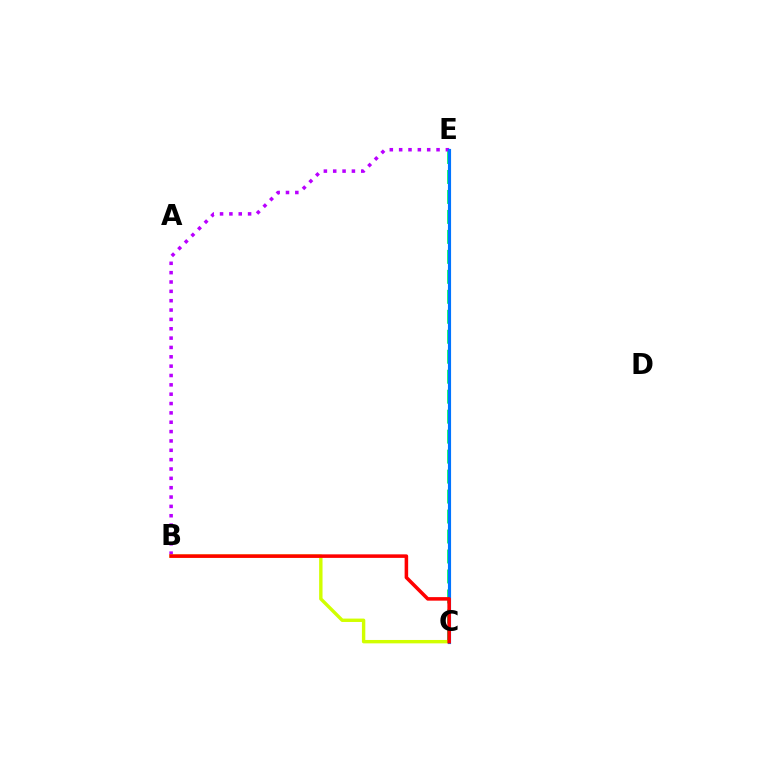{('C', 'E'): [{'color': '#00ff5c', 'line_style': 'dashed', 'thickness': 2.71}, {'color': '#0074ff', 'line_style': 'solid', 'thickness': 2.26}], ('B', 'E'): [{'color': '#b900ff', 'line_style': 'dotted', 'thickness': 2.54}], ('B', 'C'): [{'color': '#d1ff00', 'line_style': 'solid', 'thickness': 2.44}, {'color': '#ff0000', 'line_style': 'solid', 'thickness': 2.55}]}